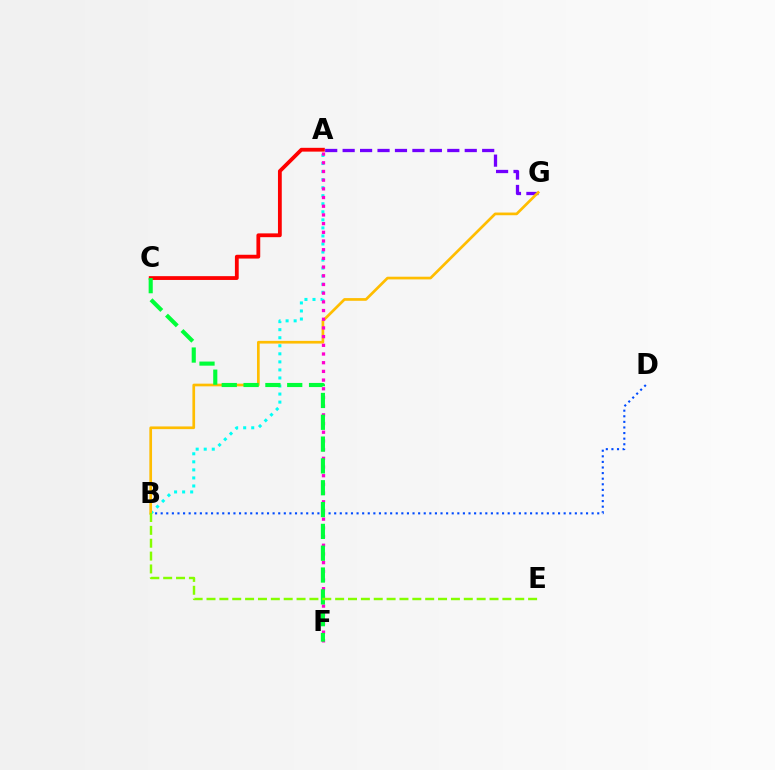{('A', 'C'): [{'color': '#ff0000', 'line_style': 'solid', 'thickness': 2.74}], ('A', 'G'): [{'color': '#7200ff', 'line_style': 'dashed', 'thickness': 2.37}], ('B', 'D'): [{'color': '#004bff', 'line_style': 'dotted', 'thickness': 1.52}], ('A', 'B'): [{'color': '#00fff6', 'line_style': 'dotted', 'thickness': 2.19}], ('B', 'G'): [{'color': '#ffbd00', 'line_style': 'solid', 'thickness': 1.94}], ('A', 'F'): [{'color': '#ff00cf', 'line_style': 'dotted', 'thickness': 2.36}], ('C', 'F'): [{'color': '#00ff39', 'line_style': 'dashed', 'thickness': 2.96}], ('B', 'E'): [{'color': '#84ff00', 'line_style': 'dashed', 'thickness': 1.75}]}